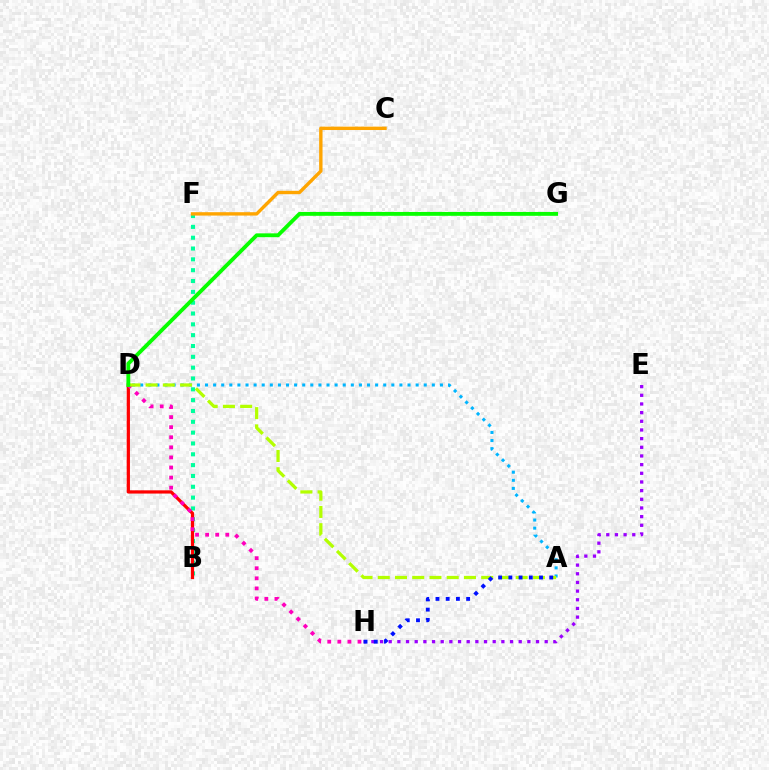{('B', 'F'): [{'color': '#00ff9d', 'line_style': 'dotted', 'thickness': 2.94}], ('B', 'D'): [{'color': '#ff0000', 'line_style': 'solid', 'thickness': 2.33}], ('A', 'D'): [{'color': '#00b5ff', 'line_style': 'dotted', 'thickness': 2.2}, {'color': '#b3ff00', 'line_style': 'dashed', 'thickness': 2.34}], ('E', 'H'): [{'color': '#9b00ff', 'line_style': 'dotted', 'thickness': 2.35}], ('C', 'F'): [{'color': '#ffa500', 'line_style': 'solid', 'thickness': 2.44}], ('D', 'H'): [{'color': '#ff00bd', 'line_style': 'dotted', 'thickness': 2.74}], ('D', 'G'): [{'color': '#08ff00', 'line_style': 'solid', 'thickness': 2.77}], ('A', 'H'): [{'color': '#0010ff', 'line_style': 'dotted', 'thickness': 2.78}]}